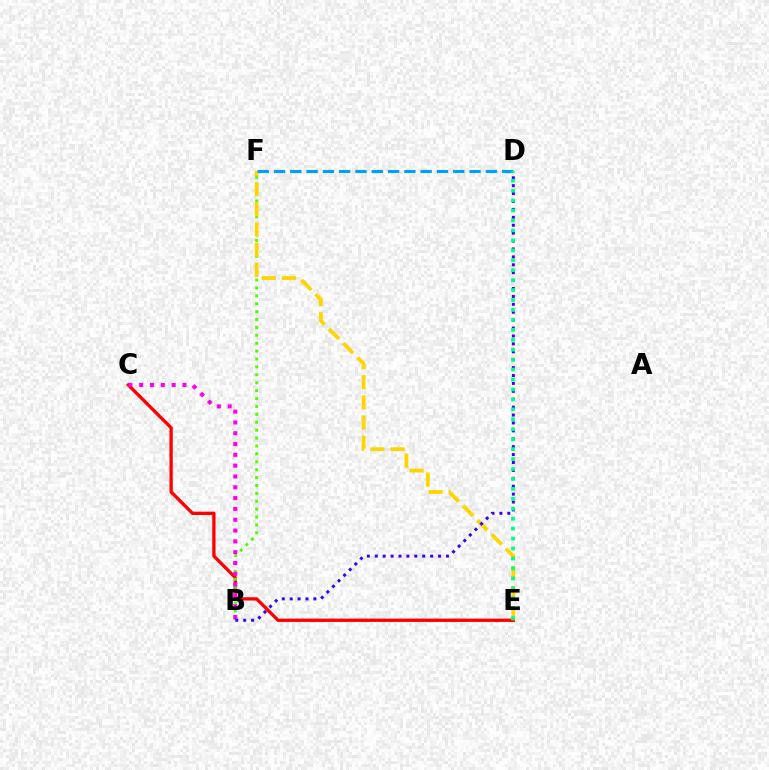{('C', 'E'): [{'color': '#ff0000', 'line_style': 'solid', 'thickness': 2.39}], ('B', 'F'): [{'color': '#4fff00', 'line_style': 'dotted', 'thickness': 2.15}], ('B', 'C'): [{'color': '#ff00ed', 'line_style': 'dotted', 'thickness': 2.94}], ('E', 'F'): [{'color': '#ffd500', 'line_style': 'dashed', 'thickness': 2.74}], ('D', 'F'): [{'color': '#009eff', 'line_style': 'dashed', 'thickness': 2.21}], ('B', 'D'): [{'color': '#3700ff', 'line_style': 'dotted', 'thickness': 2.15}], ('D', 'E'): [{'color': '#00ff86', 'line_style': 'dotted', 'thickness': 2.7}]}